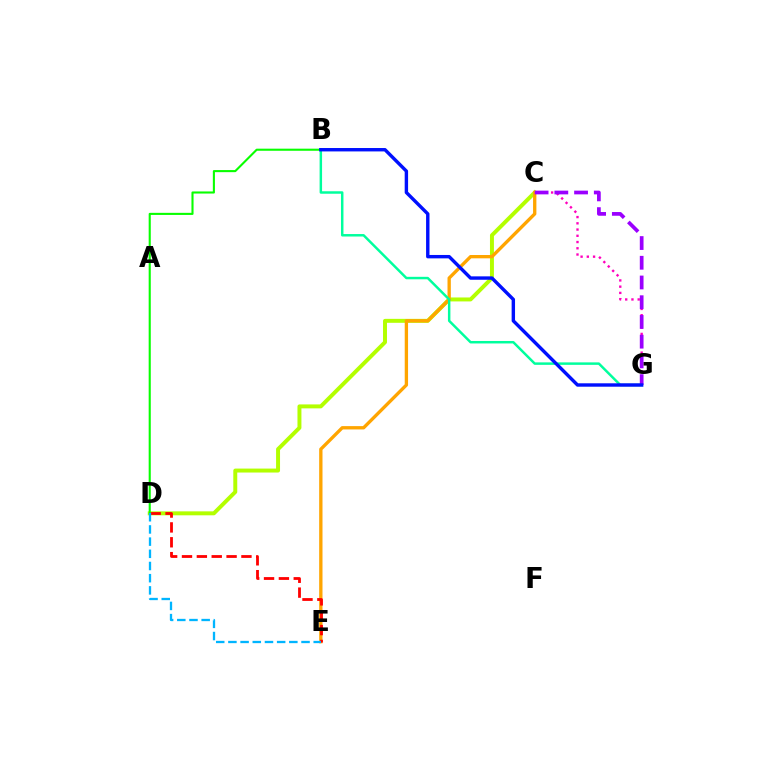{('C', 'G'): [{'color': '#ff00bd', 'line_style': 'dotted', 'thickness': 1.7}, {'color': '#9b00ff', 'line_style': 'dashed', 'thickness': 2.68}], ('C', 'D'): [{'color': '#b3ff00', 'line_style': 'solid', 'thickness': 2.85}], ('C', 'E'): [{'color': '#ffa500', 'line_style': 'solid', 'thickness': 2.4}], ('B', 'G'): [{'color': '#00ff9d', 'line_style': 'solid', 'thickness': 1.78}, {'color': '#0010ff', 'line_style': 'solid', 'thickness': 2.45}], ('D', 'E'): [{'color': '#ff0000', 'line_style': 'dashed', 'thickness': 2.02}, {'color': '#00b5ff', 'line_style': 'dashed', 'thickness': 1.66}], ('B', 'D'): [{'color': '#08ff00', 'line_style': 'solid', 'thickness': 1.51}]}